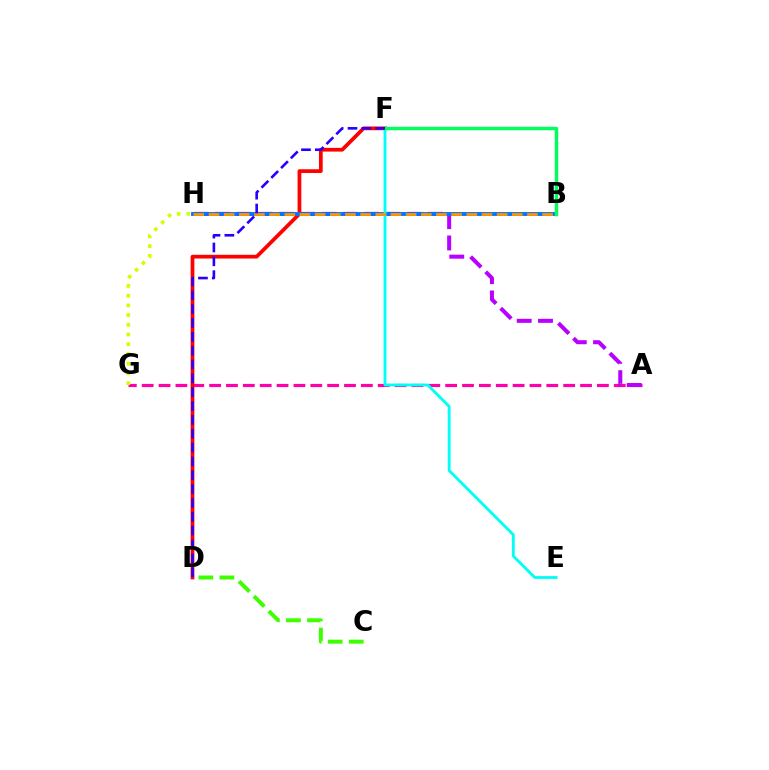{('A', 'G'): [{'color': '#ff00ac', 'line_style': 'dashed', 'thickness': 2.29}], ('C', 'D'): [{'color': '#3dff00', 'line_style': 'dashed', 'thickness': 2.86}], ('A', 'H'): [{'color': '#b900ff', 'line_style': 'dashed', 'thickness': 2.89}], ('D', 'F'): [{'color': '#ff0000', 'line_style': 'solid', 'thickness': 2.69}, {'color': '#2500ff', 'line_style': 'dashed', 'thickness': 1.88}], ('B', 'H'): [{'color': '#0074ff', 'line_style': 'solid', 'thickness': 2.79}, {'color': '#ff9400', 'line_style': 'dashed', 'thickness': 2.06}], ('E', 'F'): [{'color': '#00fff6', 'line_style': 'solid', 'thickness': 2.06}], ('G', 'H'): [{'color': '#d1ff00', 'line_style': 'dotted', 'thickness': 2.64}], ('B', 'F'): [{'color': '#00ff5c', 'line_style': 'solid', 'thickness': 2.48}]}